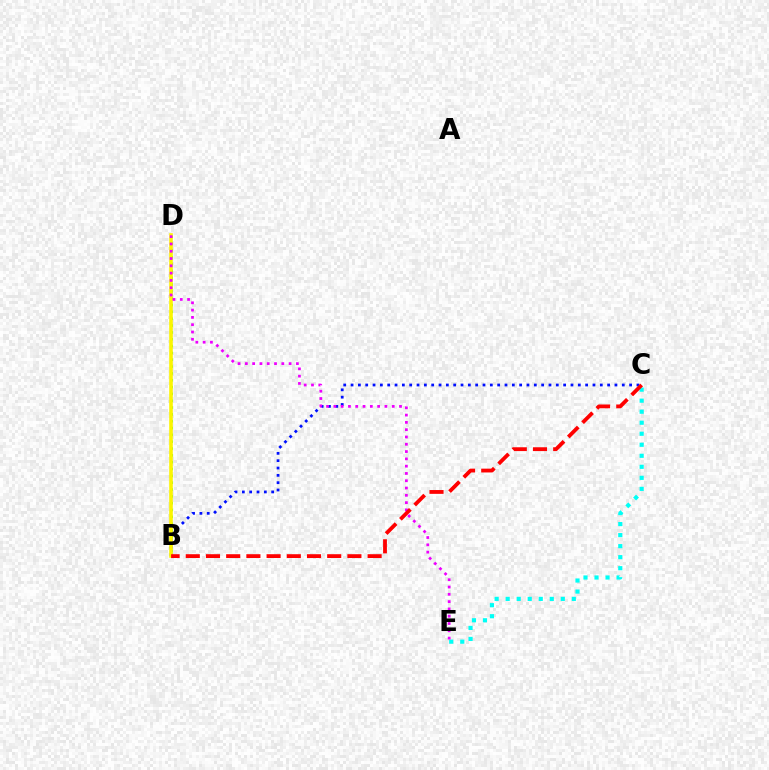{('B', 'D'): [{'color': '#08ff00', 'line_style': 'dotted', 'thickness': 1.86}, {'color': '#fcf500', 'line_style': 'solid', 'thickness': 2.57}], ('C', 'E'): [{'color': '#00fff6', 'line_style': 'dotted', 'thickness': 3.0}], ('B', 'C'): [{'color': '#0010ff', 'line_style': 'dotted', 'thickness': 1.99}, {'color': '#ff0000', 'line_style': 'dashed', 'thickness': 2.74}], ('D', 'E'): [{'color': '#ee00ff', 'line_style': 'dotted', 'thickness': 1.98}]}